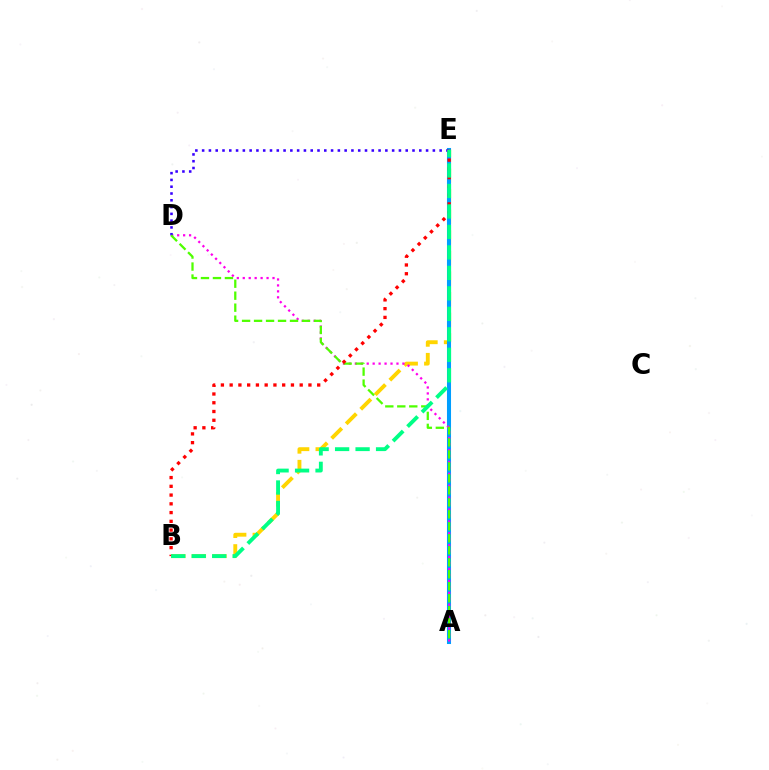{('B', 'E'): [{'color': '#ffd500', 'line_style': 'dashed', 'thickness': 2.79}, {'color': '#ff0000', 'line_style': 'dotted', 'thickness': 2.38}, {'color': '#00ff86', 'line_style': 'dashed', 'thickness': 2.78}], ('A', 'E'): [{'color': '#009eff', 'line_style': 'solid', 'thickness': 2.92}], ('A', 'D'): [{'color': '#ff00ed', 'line_style': 'dotted', 'thickness': 1.62}, {'color': '#4fff00', 'line_style': 'dashed', 'thickness': 1.63}], ('D', 'E'): [{'color': '#3700ff', 'line_style': 'dotted', 'thickness': 1.84}]}